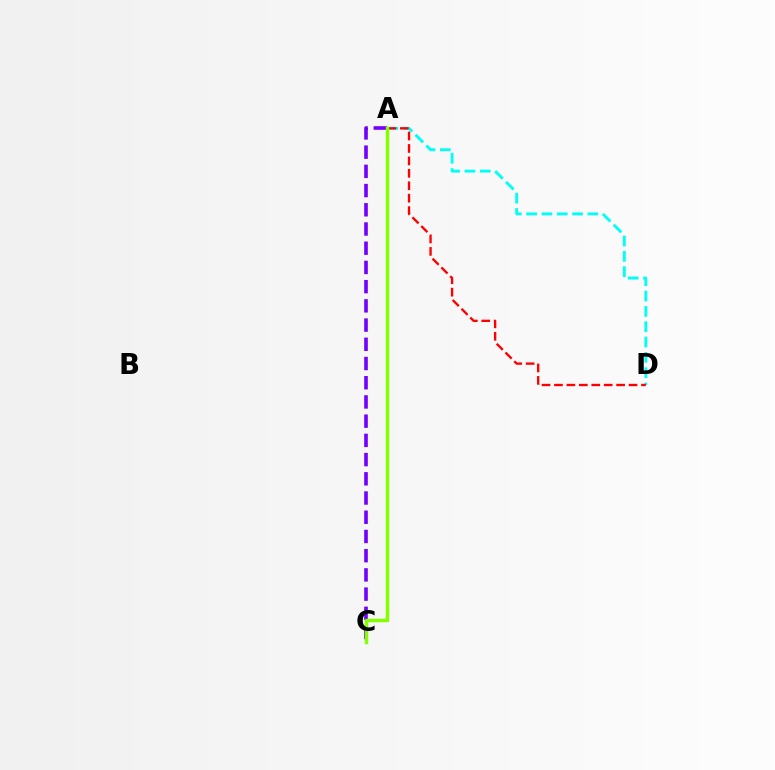{('A', 'D'): [{'color': '#00fff6', 'line_style': 'dashed', 'thickness': 2.08}, {'color': '#ff0000', 'line_style': 'dashed', 'thickness': 1.69}], ('A', 'C'): [{'color': '#7200ff', 'line_style': 'dashed', 'thickness': 2.61}, {'color': '#84ff00', 'line_style': 'solid', 'thickness': 2.5}]}